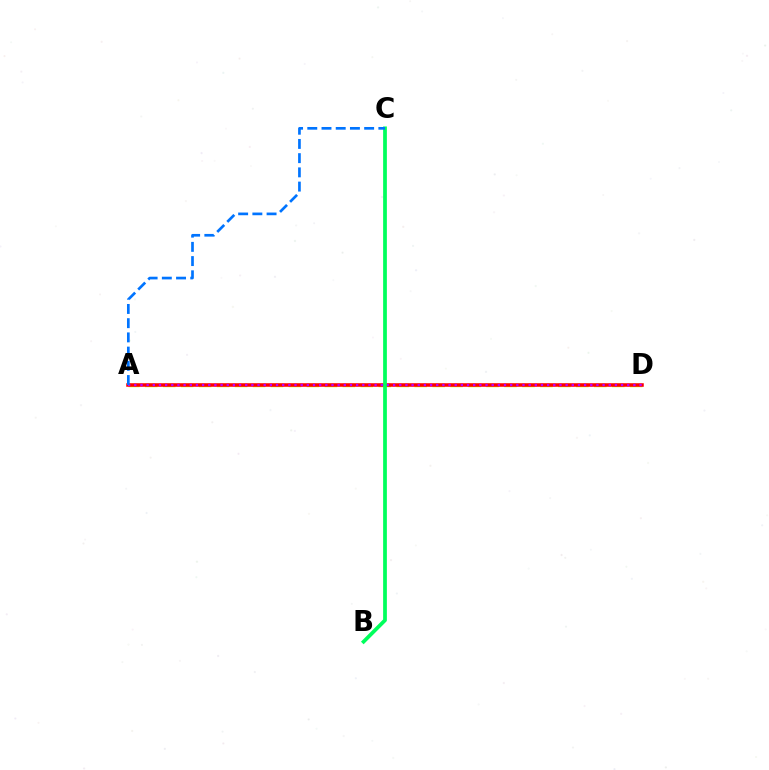{('A', 'D'): [{'color': '#d1ff00', 'line_style': 'dashed', 'thickness': 2.44}, {'color': '#ff0000', 'line_style': 'solid', 'thickness': 2.54}, {'color': '#b900ff', 'line_style': 'dotted', 'thickness': 1.67}], ('B', 'C'): [{'color': '#00ff5c', 'line_style': 'solid', 'thickness': 2.69}], ('A', 'C'): [{'color': '#0074ff', 'line_style': 'dashed', 'thickness': 1.93}]}